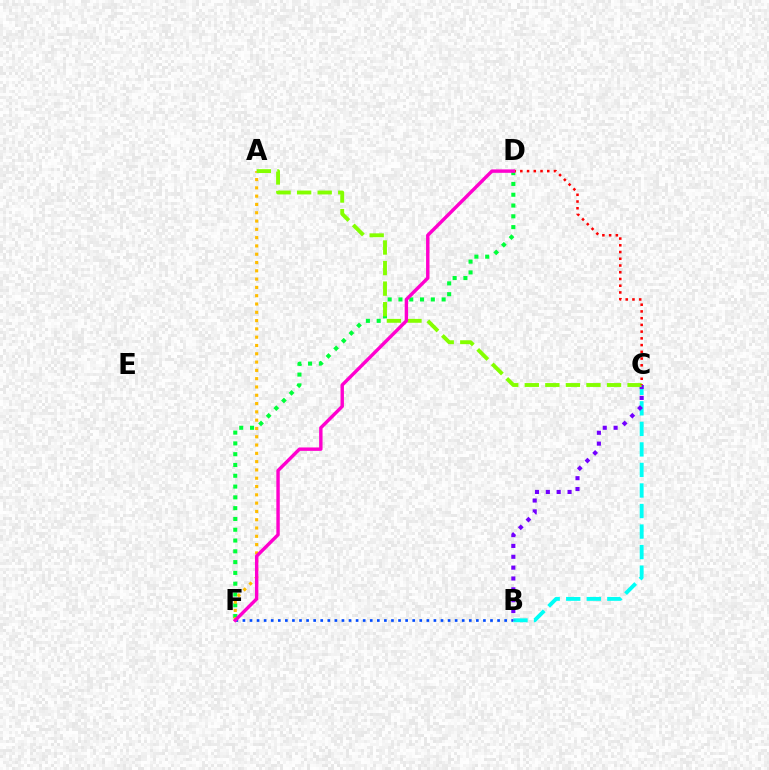{('B', 'F'): [{'color': '#004bff', 'line_style': 'dotted', 'thickness': 1.92}], ('D', 'F'): [{'color': '#00ff39', 'line_style': 'dotted', 'thickness': 2.93}, {'color': '#ff00cf', 'line_style': 'solid', 'thickness': 2.46}], ('B', 'C'): [{'color': '#00fff6', 'line_style': 'dashed', 'thickness': 2.79}, {'color': '#7200ff', 'line_style': 'dotted', 'thickness': 2.95}], ('A', 'F'): [{'color': '#ffbd00', 'line_style': 'dotted', 'thickness': 2.25}], ('A', 'C'): [{'color': '#84ff00', 'line_style': 'dashed', 'thickness': 2.79}], ('C', 'D'): [{'color': '#ff0000', 'line_style': 'dotted', 'thickness': 1.83}]}